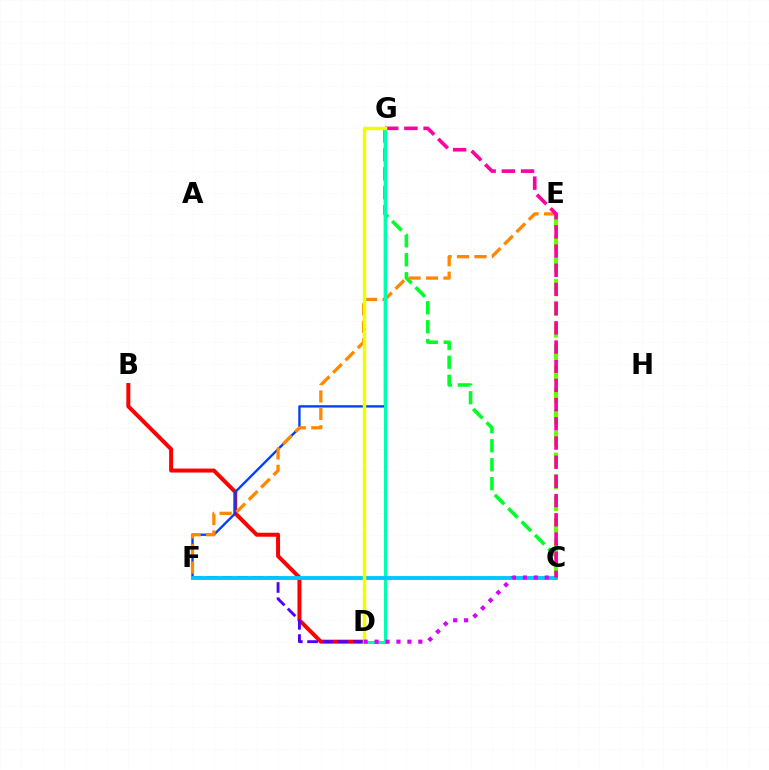{('C', 'G'): [{'color': '#00ff27', 'line_style': 'dashed', 'thickness': 2.58}, {'color': '#ff00a0', 'line_style': 'dashed', 'thickness': 2.61}], ('C', 'E'): [{'color': '#66ff00', 'line_style': 'dashed', 'thickness': 2.95}], ('B', 'D'): [{'color': '#ff0000', 'line_style': 'solid', 'thickness': 2.87}], ('F', 'G'): [{'color': '#003fff', 'line_style': 'solid', 'thickness': 1.69}], ('E', 'F'): [{'color': '#ff8800', 'line_style': 'dashed', 'thickness': 2.37}], ('D', 'F'): [{'color': '#4f00ff', 'line_style': 'dashed', 'thickness': 2.07}], ('D', 'G'): [{'color': '#00ffaf', 'line_style': 'solid', 'thickness': 2.16}, {'color': '#eeff00', 'line_style': 'solid', 'thickness': 2.48}], ('C', 'F'): [{'color': '#00c7ff', 'line_style': 'solid', 'thickness': 2.78}], ('C', 'D'): [{'color': '#d600ff', 'line_style': 'dotted', 'thickness': 2.97}]}